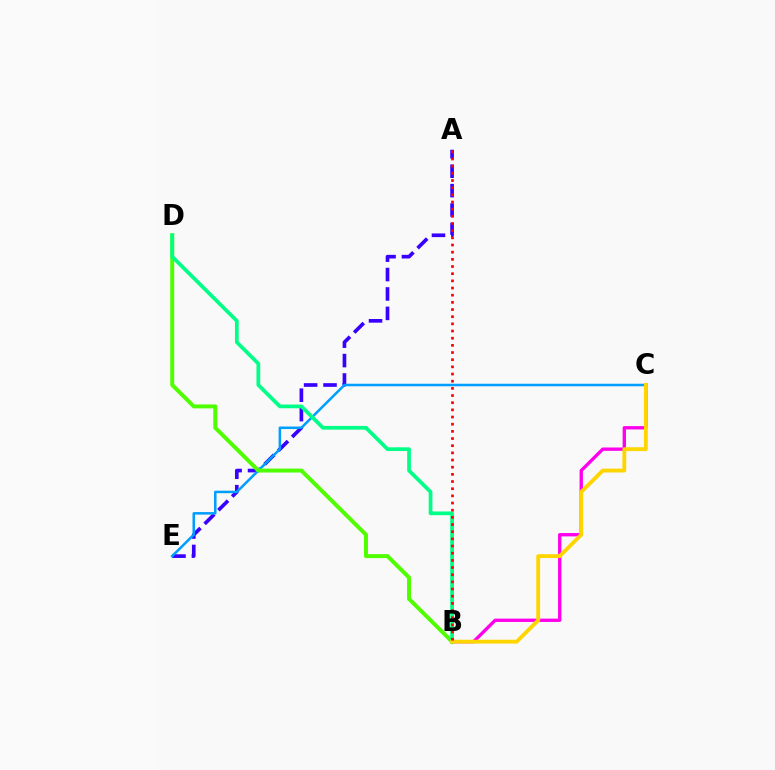{('B', 'C'): [{'color': '#ff00ed', 'line_style': 'solid', 'thickness': 2.41}, {'color': '#ffd500', 'line_style': 'solid', 'thickness': 2.77}], ('A', 'E'): [{'color': '#3700ff', 'line_style': 'dashed', 'thickness': 2.64}], ('C', 'E'): [{'color': '#009eff', 'line_style': 'solid', 'thickness': 1.81}], ('B', 'D'): [{'color': '#4fff00', 'line_style': 'solid', 'thickness': 2.85}, {'color': '#00ff86', 'line_style': 'solid', 'thickness': 2.68}], ('A', 'B'): [{'color': '#ff0000', 'line_style': 'dotted', 'thickness': 1.95}]}